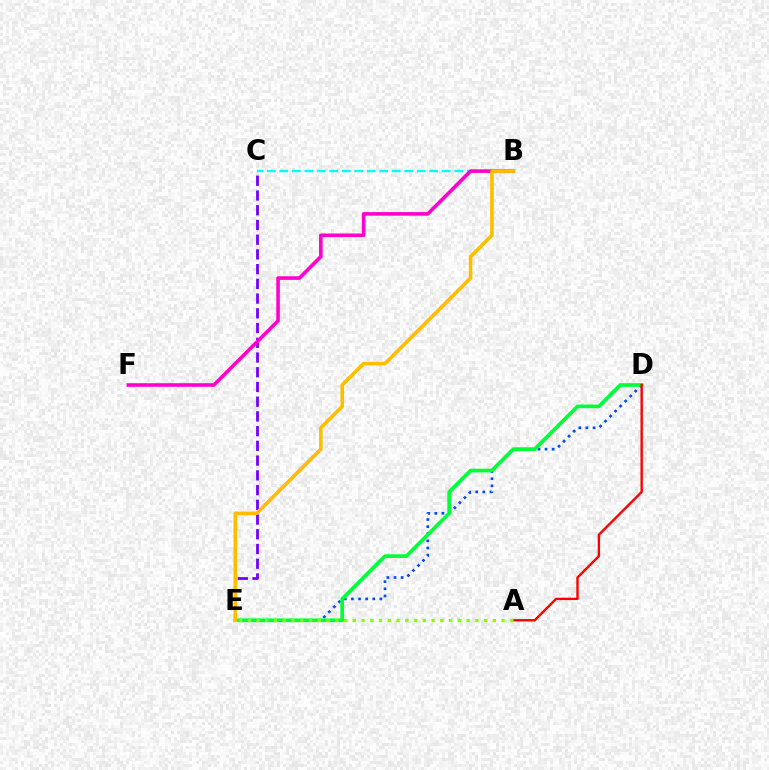{('D', 'E'): [{'color': '#004bff', 'line_style': 'dotted', 'thickness': 1.93}, {'color': '#00ff39', 'line_style': 'solid', 'thickness': 2.66}], ('C', 'E'): [{'color': '#7200ff', 'line_style': 'dashed', 'thickness': 2.0}], ('B', 'C'): [{'color': '#00fff6', 'line_style': 'dashed', 'thickness': 1.7}], ('B', 'F'): [{'color': '#ff00cf', 'line_style': 'solid', 'thickness': 2.58}], ('B', 'E'): [{'color': '#ffbd00', 'line_style': 'solid', 'thickness': 2.58}], ('A', 'D'): [{'color': '#ff0000', 'line_style': 'solid', 'thickness': 1.72}], ('A', 'E'): [{'color': '#84ff00', 'line_style': 'dotted', 'thickness': 2.38}]}